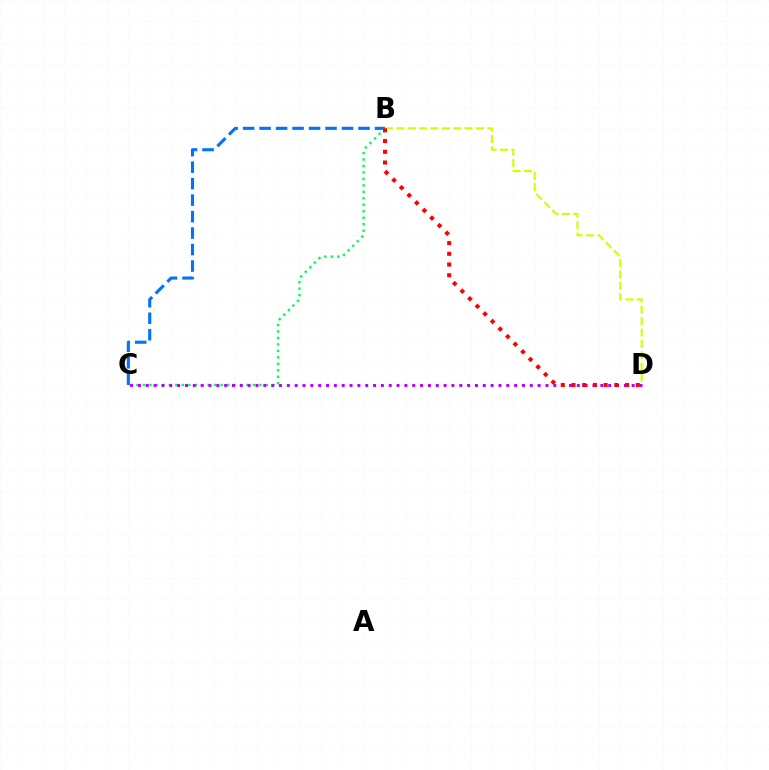{('B', 'C'): [{'color': '#0074ff', 'line_style': 'dashed', 'thickness': 2.24}, {'color': '#00ff5c', 'line_style': 'dotted', 'thickness': 1.76}], ('C', 'D'): [{'color': '#b900ff', 'line_style': 'dotted', 'thickness': 2.13}], ('B', 'D'): [{'color': '#d1ff00', 'line_style': 'dashed', 'thickness': 1.54}, {'color': '#ff0000', 'line_style': 'dotted', 'thickness': 2.91}]}